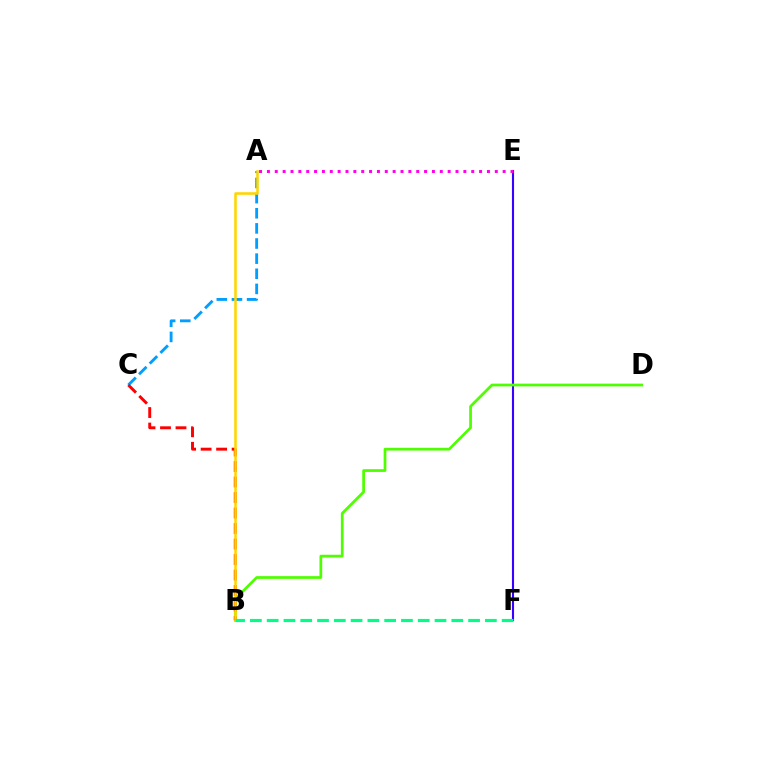{('E', 'F'): [{'color': '#3700ff', 'line_style': 'solid', 'thickness': 1.52}], ('A', 'C'): [{'color': '#009eff', 'line_style': 'dashed', 'thickness': 2.06}], ('B', 'D'): [{'color': '#4fff00', 'line_style': 'solid', 'thickness': 1.97}], ('B', 'C'): [{'color': '#ff0000', 'line_style': 'dashed', 'thickness': 2.11}], ('A', 'E'): [{'color': '#ff00ed', 'line_style': 'dotted', 'thickness': 2.14}], ('A', 'B'): [{'color': '#ffd500', 'line_style': 'solid', 'thickness': 1.84}], ('B', 'F'): [{'color': '#00ff86', 'line_style': 'dashed', 'thickness': 2.28}]}